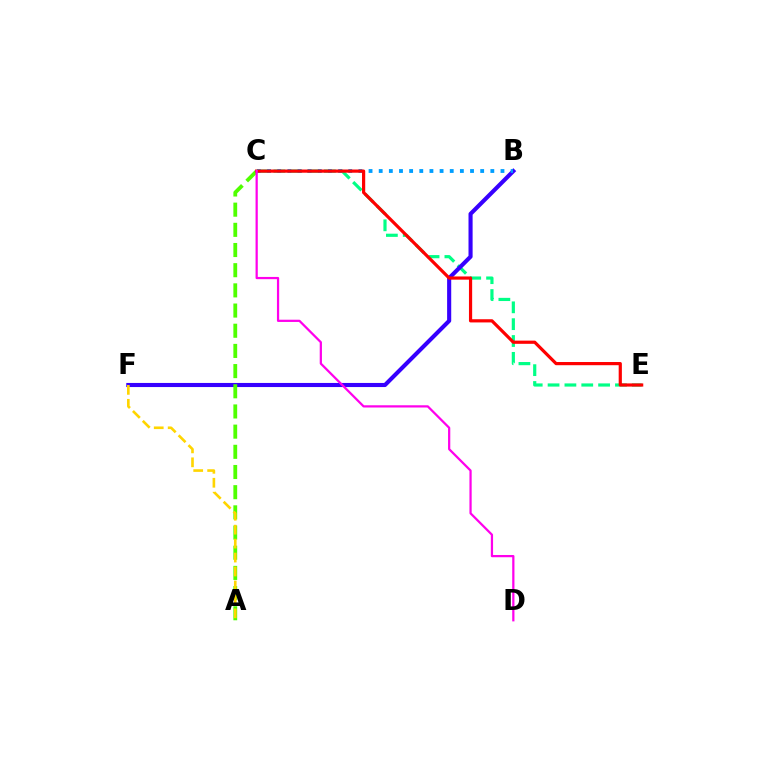{('C', 'E'): [{'color': '#00ff86', 'line_style': 'dashed', 'thickness': 2.29}, {'color': '#ff0000', 'line_style': 'solid', 'thickness': 2.3}], ('B', 'F'): [{'color': '#3700ff', 'line_style': 'solid', 'thickness': 2.96}], ('A', 'C'): [{'color': '#4fff00', 'line_style': 'dashed', 'thickness': 2.74}], ('B', 'C'): [{'color': '#009eff', 'line_style': 'dotted', 'thickness': 2.76}], ('A', 'F'): [{'color': '#ffd500', 'line_style': 'dashed', 'thickness': 1.89}], ('C', 'D'): [{'color': '#ff00ed', 'line_style': 'solid', 'thickness': 1.61}]}